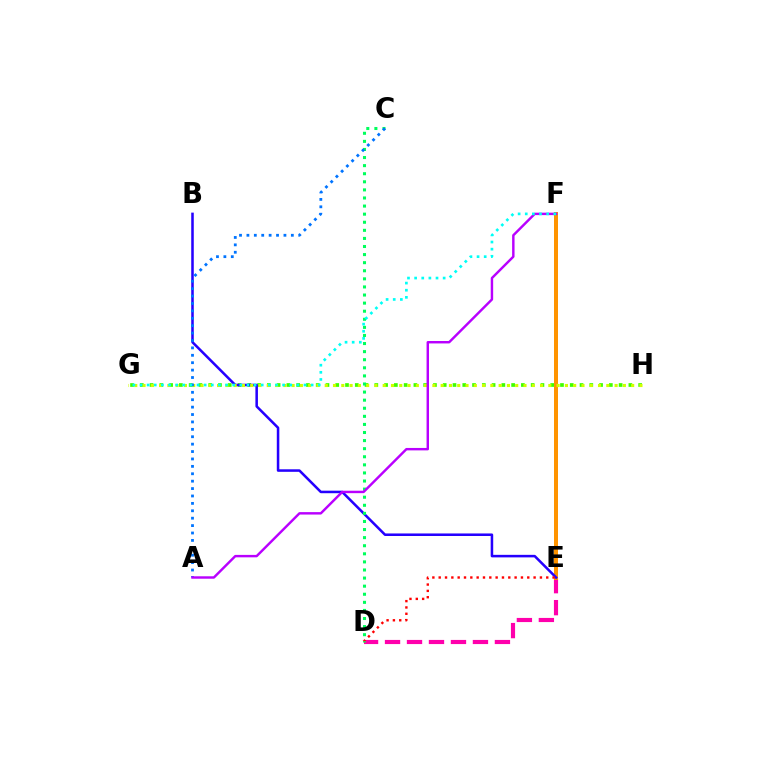{('G', 'H'): [{'color': '#3dff00', 'line_style': 'dotted', 'thickness': 2.65}, {'color': '#d1ff00', 'line_style': 'dotted', 'thickness': 2.25}], ('D', 'E'): [{'color': '#ff00ac', 'line_style': 'dashed', 'thickness': 2.99}, {'color': '#ff0000', 'line_style': 'dotted', 'thickness': 1.72}], ('E', 'F'): [{'color': '#ff9400', 'line_style': 'solid', 'thickness': 2.88}], ('B', 'E'): [{'color': '#2500ff', 'line_style': 'solid', 'thickness': 1.83}], ('C', 'D'): [{'color': '#00ff5c', 'line_style': 'dotted', 'thickness': 2.2}], ('A', 'C'): [{'color': '#0074ff', 'line_style': 'dotted', 'thickness': 2.01}], ('A', 'F'): [{'color': '#b900ff', 'line_style': 'solid', 'thickness': 1.75}], ('F', 'G'): [{'color': '#00fff6', 'line_style': 'dotted', 'thickness': 1.94}]}